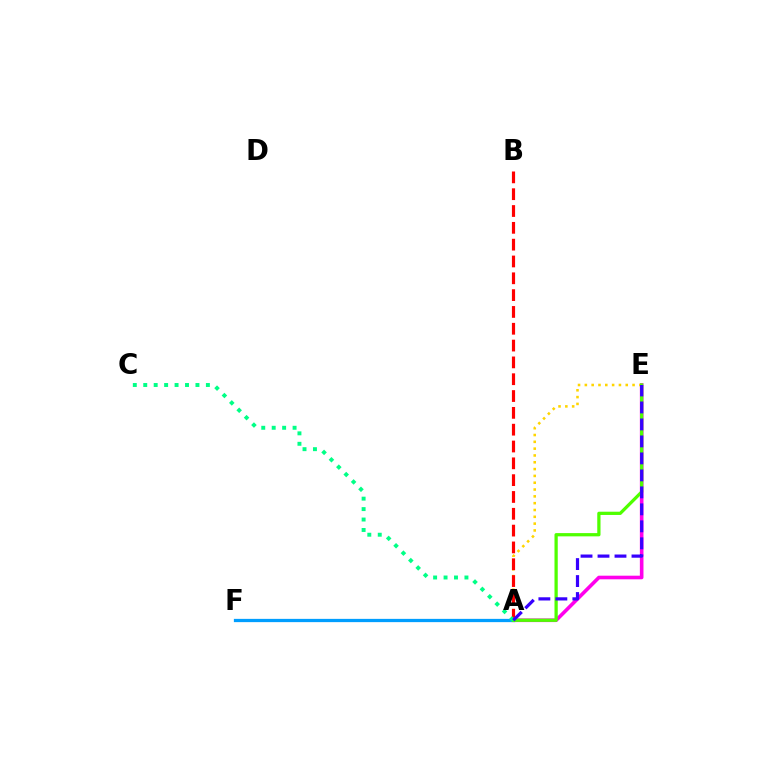{('A', 'E'): [{'color': '#ff00ed', 'line_style': 'solid', 'thickness': 2.6}, {'color': '#ffd500', 'line_style': 'dotted', 'thickness': 1.85}, {'color': '#4fff00', 'line_style': 'solid', 'thickness': 2.34}, {'color': '#3700ff', 'line_style': 'dashed', 'thickness': 2.31}], ('A', 'B'): [{'color': '#ff0000', 'line_style': 'dashed', 'thickness': 2.29}], ('A', 'F'): [{'color': '#009eff', 'line_style': 'solid', 'thickness': 2.35}], ('A', 'C'): [{'color': '#00ff86', 'line_style': 'dotted', 'thickness': 2.84}]}